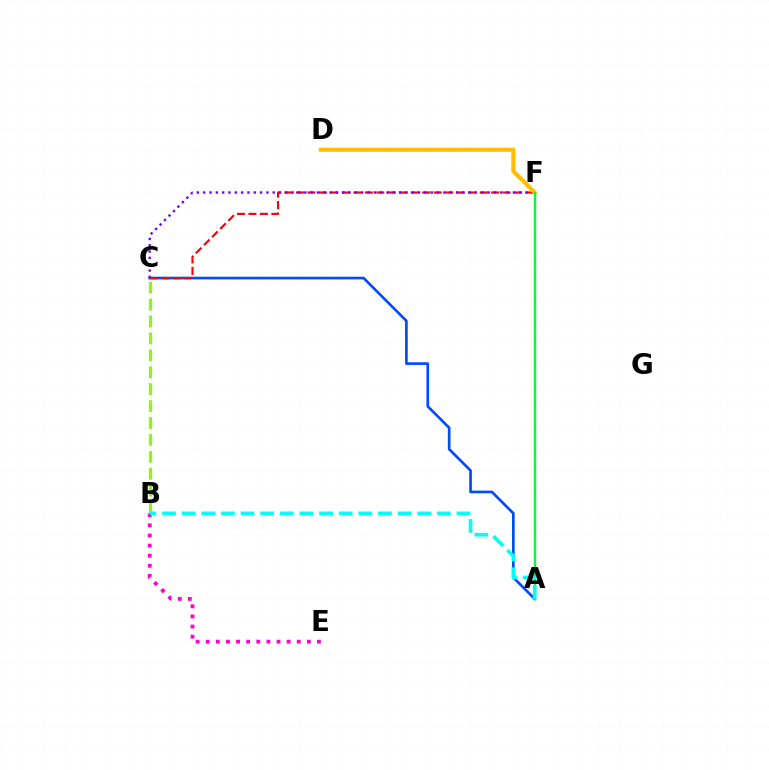{('B', 'C'): [{'color': '#84ff00', 'line_style': 'dashed', 'thickness': 2.3}], ('B', 'E'): [{'color': '#ff00cf', 'line_style': 'dotted', 'thickness': 2.75}], ('A', 'C'): [{'color': '#004bff', 'line_style': 'solid', 'thickness': 1.92}], ('C', 'F'): [{'color': '#ff0000', 'line_style': 'dashed', 'thickness': 1.56}, {'color': '#7200ff', 'line_style': 'dotted', 'thickness': 1.72}], ('D', 'F'): [{'color': '#ffbd00', 'line_style': 'solid', 'thickness': 2.96}], ('A', 'F'): [{'color': '#00ff39', 'line_style': 'solid', 'thickness': 1.71}], ('A', 'B'): [{'color': '#00fff6', 'line_style': 'dashed', 'thickness': 2.67}]}